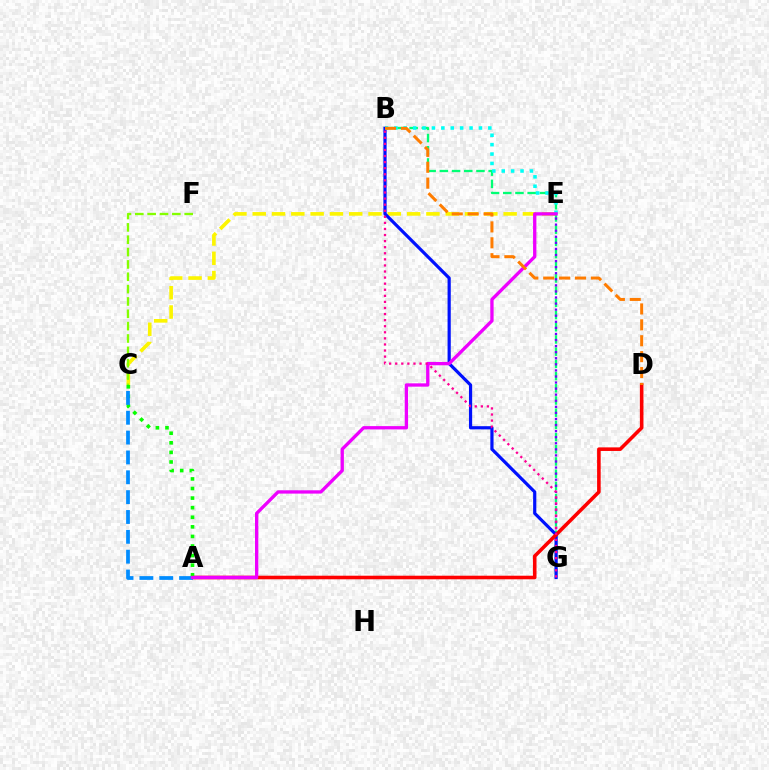{('C', 'E'): [{'color': '#fcf500', 'line_style': 'dashed', 'thickness': 2.62}], ('C', 'F'): [{'color': '#84ff00', 'line_style': 'dashed', 'thickness': 1.68}], ('B', 'G'): [{'color': '#00ff74', 'line_style': 'dashed', 'thickness': 1.66}, {'color': '#0010ff', 'line_style': 'solid', 'thickness': 2.3}, {'color': '#ff0094', 'line_style': 'dotted', 'thickness': 1.65}], ('E', 'G'): [{'color': '#7200ff', 'line_style': 'dotted', 'thickness': 1.65}], ('B', 'E'): [{'color': '#00fff6', 'line_style': 'dotted', 'thickness': 2.55}], ('A', 'D'): [{'color': '#ff0000', 'line_style': 'solid', 'thickness': 2.58}], ('A', 'C'): [{'color': '#08ff00', 'line_style': 'dotted', 'thickness': 2.6}, {'color': '#008cff', 'line_style': 'dashed', 'thickness': 2.7}], ('A', 'E'): [{'color': '#ee00ff', 'line_style': 'solid', 'thickness': 2.39}], ('B', 'D'): [{'color': '#ff7c00', 'line_style': 'dashed', 'thickness': 2.16}]}